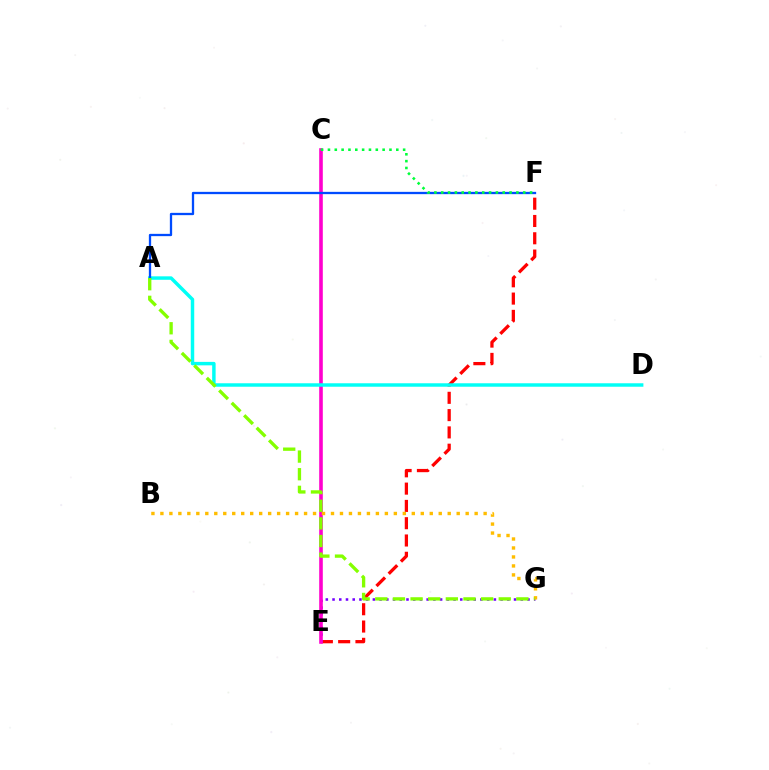{('E', 'F'): [{'color': '#ff0000', 'line_style': 'dashed', 'thickness': 2.35}], ('E', 'G'): [{'color': '#7200ff', 'line_style': 'dotted', 'thickness': 1.83}], ('C', 'E'): [{'color': '#ff00cf', 'line_style': 'solid', 'thickness': 2.59}], ('B', 'G'): [{'color': '#ffbd00', 'line_style': 'dotted', 'thickness': 2.44}], ('A', 'D'): [{'color': '#00fff6', 'line_style': 'solid', 'thickness': 2.49}], ('A', 'F'): [{'color': '#004bff', 'line_style': 'solid', 'thickness': 1.65}], ('C', 'F'): [{'color': '#00ff39', 'line_style': 'dotted', 'thickness': 1.86}], ('A', 'G'): [{'color': '#84ff00', 'line_style': 'dashed', 'thickness': 2.4}]}